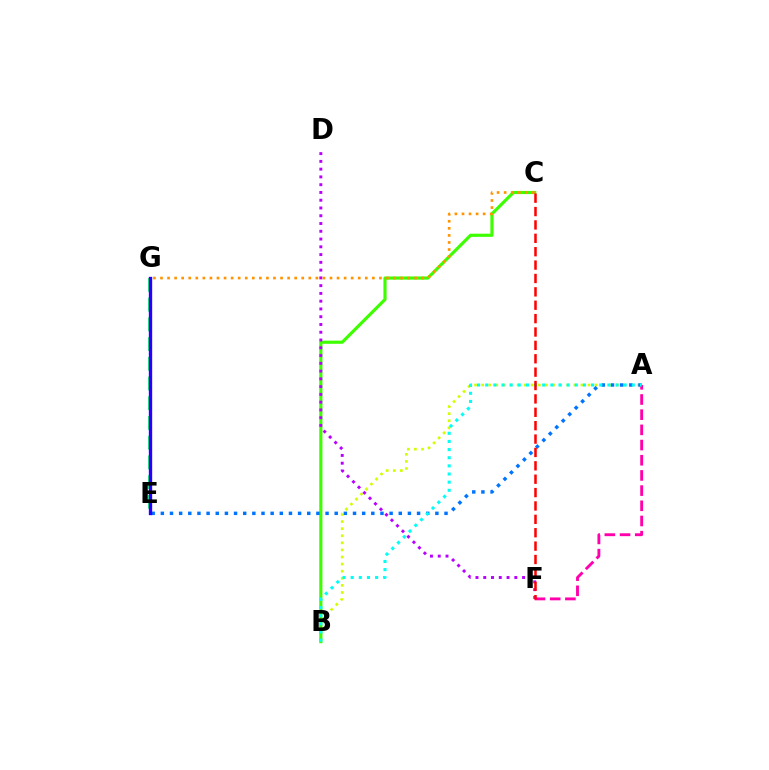{('A', 'B'): [{'color': '#d1ff00', 'line_style': 'dotted', 'thickness': 1.93}, {'color': '#00fff6', 'line_style': 'dotted', 'thickness': 2.21}], ('B', 'C'): [{'color': '#3dff00', 'line_style': 'solid', 'thickness': 2.27}], ('E', 'G'): [{'color': '#00ff5c', 'line_style': 'dashed', 'thickness': 2.68}, {'color': '#2500ff', 'line_style': 'solid', 'thickness': 2.41}], ('D', 'F'): [{'color': '#b900ff', 'line_style': 'dotted', 'thickness': 2.11}], ('C', 'G'): [{'color': '#ff9400', 'line_style': 'dotted', 'thickness': 1.92}], ('A', 'E'): [{'color': '#0074ff', 'line_style': 'dotted', 'thickness': 2.49}], ('A', 'F'): [{'color': '#ff00ac', 'line_style': 'dashed', 'thickness': 2.06}], ('C', 'F'): [{'color': '#ff0000', 'line_style': 'dashed', 'thickness': 1.82}]}